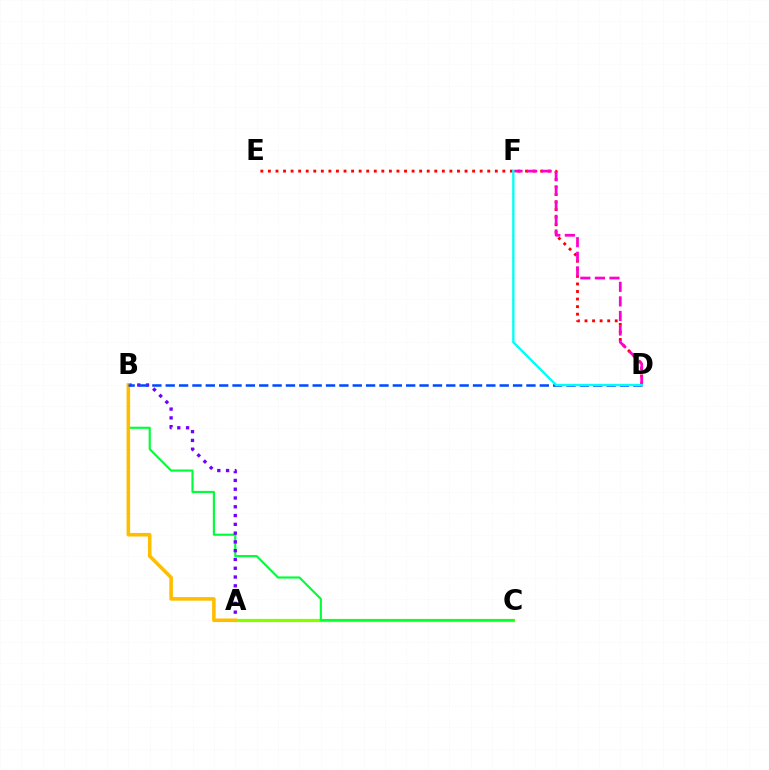{('A', 'C'): [{'color': '#84ff00', 'line_style': 'solid', 'thickness': 2.34}], ('B', 'C'): [{'color': '#00ff39', 'line_style': 'solid', 'thickness': 1.56}], ('A', 'B'): [{'color': '#7200ff', 'line_style': 'dotted', 'thickness': 2.39}, {'color': '#ffbd00', 'line_style': 'solid', 'thickness': 2.57}], ('D', 'E'): [{'color': '#ff0000', 'line_style': 'dotted', 'thickness': 2.05}], ('B', 'D'): [{'color': '#004bff', 'line_style': 'dashed', 'thickness': 1.81}], ('D', 'F'): [{'color': '#ff00cf', 'line_style': 'dashed', 'thickness': 1.98}, {'color': '#00fff6', 'line_style': 'solid', 'thickness': 1.68}]}